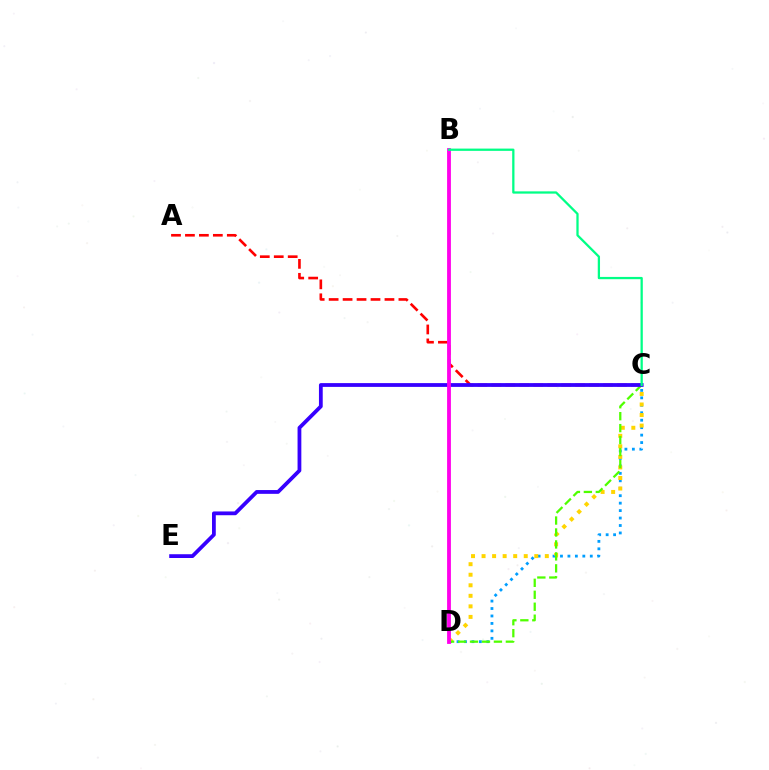{('C', 'D'): [{'color': '#009eff', 'line_style': 'dotted', 'thickness': 2.02}, {'color': '#ffd500', 'line_style': 'dotted', 'thickness': 2.86}, {'color': '#4fff00', 'line_style': 'dashed', 'thickness': 1.62}], ('A', 'C'): [{'color': '#ff0000', 'line_style': 'dashed', 'thickness': 1.9}], ('C', 'E'): [{'color': '#3700ff', 'line_style': 'solid', 'thickness': 2.72}], ('B', 'D'): [{'color': '#ff00ed', 'line_style': 'solid', 'thickness': 2.74}], ('B', 'C'): [{'color': '#00ff86', 'line_style': 'solid', 'thickness': 1.64}]}